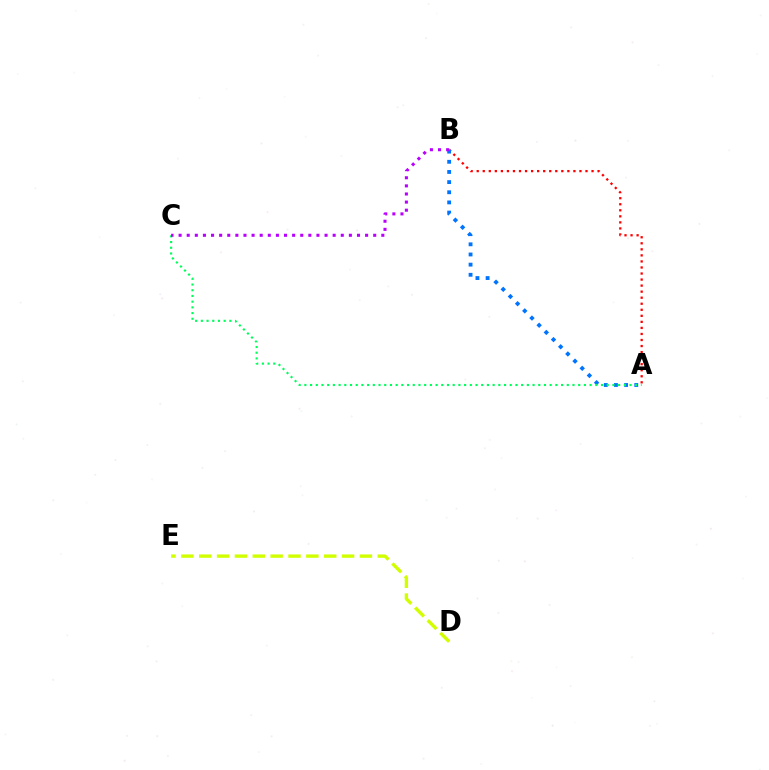{('A', 'B'): [{'color': '#ff0000', 'line_style': 'dotted', 'thickness': 1.64}, {'color': '#0074ff', 'line_style': 'dotted', 'thickness': 2.76}], ('D', 'E'): [{'color': '#d1ff00', 'line_style': 'dashed', 'thickness': 2.43}], ('A', 'C'): [{'color': '#00ff5c', 'line_style': 'dotted', 'thickness': 1.55}], ('B', 'C'): [{'color': '#b900ff', 'line_style': 'dotted', 'thickness': 2.2}]}